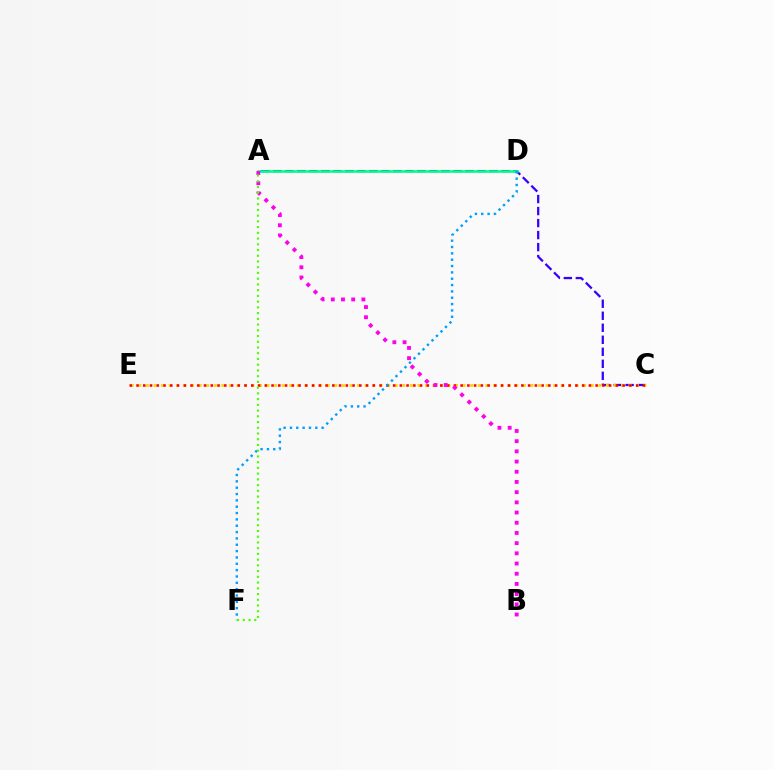{('A', 'C'): [{'color': '#3700ff', 'line_style': 'dashed', 'thickness': 1.63}], ('C', 'E'): [{'color': '#ffd500', 'line_style': 'dotted', 'thickness': 2.05}, {'color': '#ff0000', 'line_style': 'dotted', 'thickness': 1.83}], ('A', 'D'): [{'color': '#00ff86', 'line_style': 'solid', 'thickness': 1.87}], ('D', 'F'): [{'color': '#009eff', 'line_style': 'dotted', 'thickness': 1.72}], ('A', 'B'): [{'color': '#ff00ed', 'line_style': 'dotted', 'thickness': 2.77}], ('A', 'F'): [{'color': '#4fff00', 'line_style': 'dotted', 'thickness': 1.56}]}